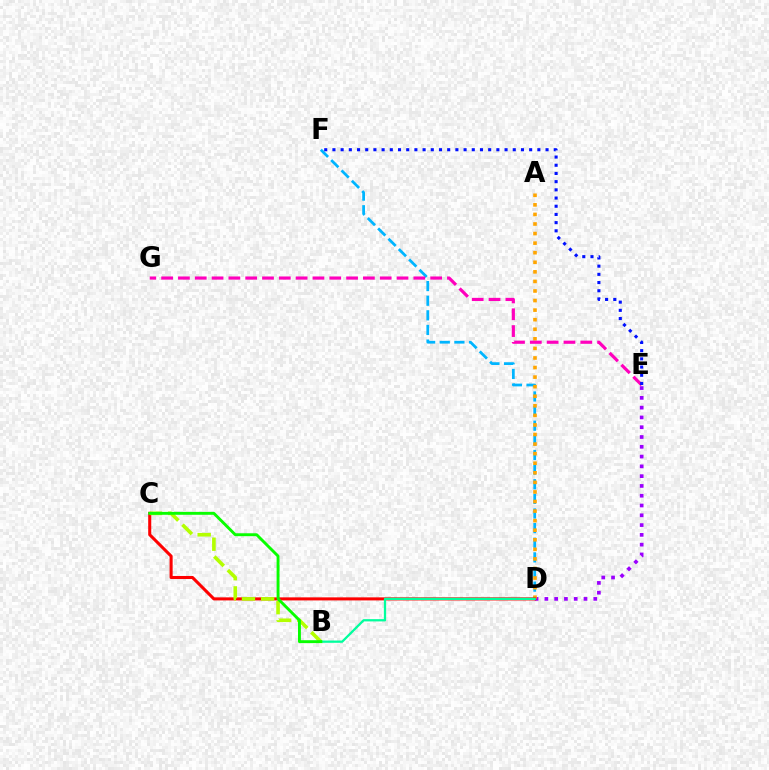{('D', 'E'): [{'color': '#9b00ff', 'line_style': 'dotted', 'thickness': 2.66}], ('D', 'F'): [{'color': '#00b5ff', 'line_style': 'dashed', 'thickness': 1.99}], ('A', 'D'): [{'color': '#ffa500', 'line_style': 'dotted', 'thickness': 2.6}], ('C', 'D'): [{'color': '#ff0000', 'line_style': 'solid', 'thickness': 2.2}], ('E', 'G'): [{'color': '#ff00bd', 'line_style': 'dashed', 'thickness': 2.28}], ('B', 'C'): [{'color': '#b3ff00', 'line_style': 'dashed', 'thickness': 2.61}, {'color': '#08ff00', 'line_style': 'solid', 'thickness': 2.09}], ('B', 'D'): [{'color': '#00ff9d', 'line_style': 'solid', 'thickness': 1.63}], ('E', 'F'): [{'color': '#0010ff', 'line_style': 'dotted', 'thickness': 2.23}]}